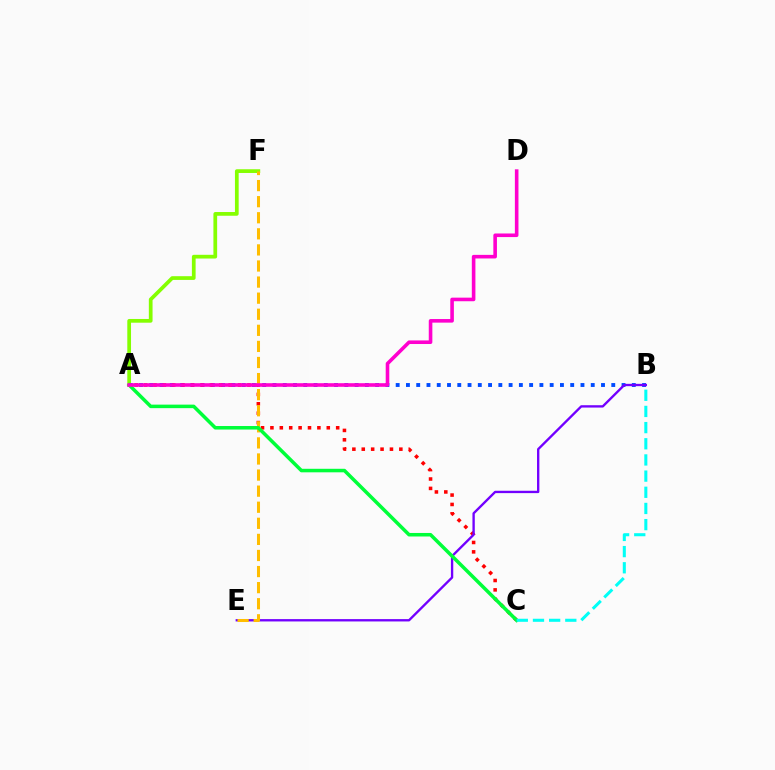{('A', 'F'): [{'color': '#84ff00', 'line_style': 'solid', 'thickness': 2.68}], ('A', 'B'): [{'color': '#004bff', 'line_style': 'dotted', 'thickness': 2.79}], ('A', 'C'): [{'color': '#ff0000', 'line_style': 'dotted', 'thickness': 2.55}, {'color': '#00ff39', 'line_style': 'solid', 'thickness': 2.54}], ('B', 'E'): [{'color': '#7200ff', 'line_style': 'solid', 'thickness': 1.69}], ('E', 'F'): [{'color': '#ffbd00', 'line_style': 'dashed', 'thickness': 2.18}], ('A', 'D'): [{'color': '#ff00cf', 'line_style': 'solid', 'thickness': 2.59}], ('B', 'C'): [{'color': '#00fff6', 'line_style': 'dashed', 'thickness': 2.2}]}